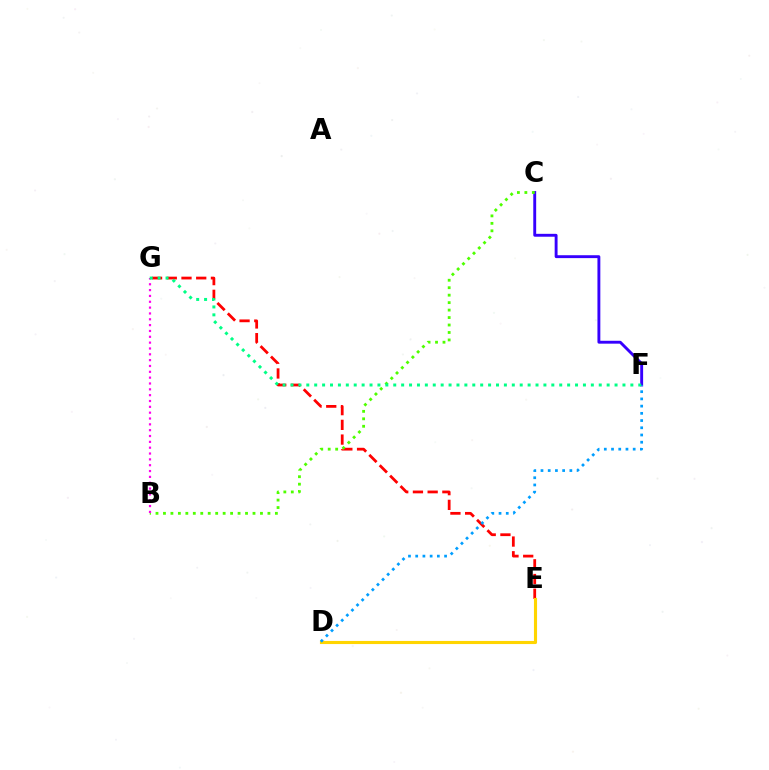{('C', 'F'): [{'color': '#3700ff', 'line_style': 'solid', 'thickness': 2.08}], ('E', 'G'): [{'color': '#ff0000', 'line_style': 'dashed', 'thickness': 2.0}], ('D', 'E'): [{'color': '#ffd500', 'line_style': 'solid', 'thickness': 2.24}], ('B', 'C'): [{'color': '#4fff00', 'line_style': 'dotted', 'thickness': 2.03}], ('B', 'G'): [{'color': '#ff00ed', 'line_style': 'dotted', 'thickness': 1.59}], ('D', 'F'): [{'color': '#009eff', 'line_style': 'dotted', 'thickness': 1.96}], ('F', 'G'): [{'color': '#00ff86', 'line_style': 'dotted', 'thickness': 2.15}]}